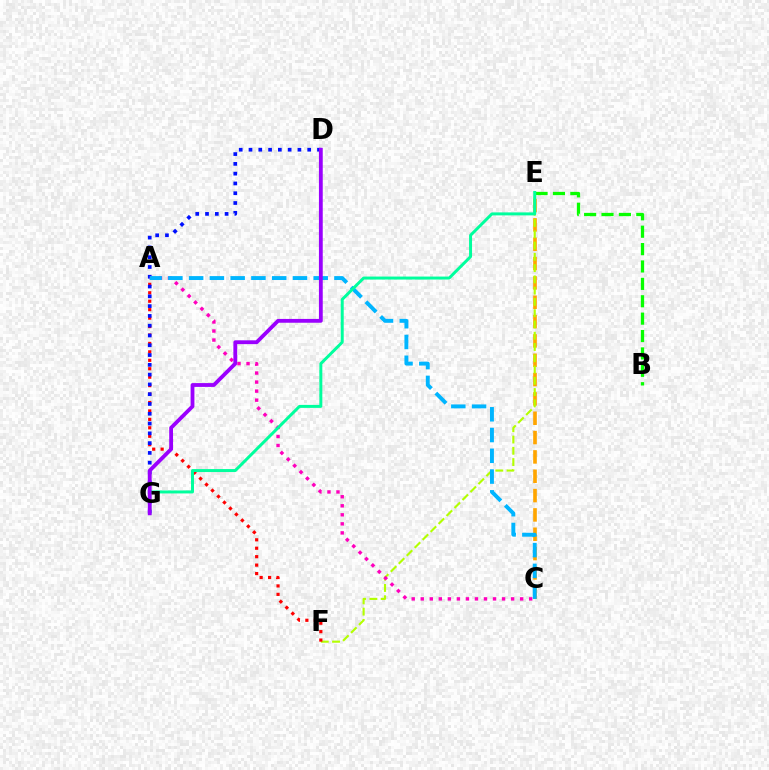{('C', 'E'): [{'color': '#ffa500', 'line_style': 'dashed', 'thickness': 2.63}], ('B', 'E'): [{'color': '#08ff00', 'line_style': 'dashed', 'thickness': 2.36}], ('E', 'F'): [{'color': '#b3ff00', 'line_style': 'dashed', 'thickness': 1.53}], ('A', 'F'): [{'color': '#ff0000', 'line_style': 'dotted', 'thickness': 2.29}], ('D', 'G'): [{'color': '#0010ff', 'line_style': 'dotted', 'thickness': 2.66}, {'color': '#9b00ff', 'line_style': 'solid', 'thickness': 2.74}], ('A', 'C'): [{'color': '#ff00bd', 'line_style': 'dotted', 'thickness': 2.45}, {'color': '#00b5ff', 'line_style': 'dashed', 'thickness': 2.82}], ('E', 'G'): [{'color': '#00ff9d', 'line_style': 'solid', 'thickness': 2.14}]}